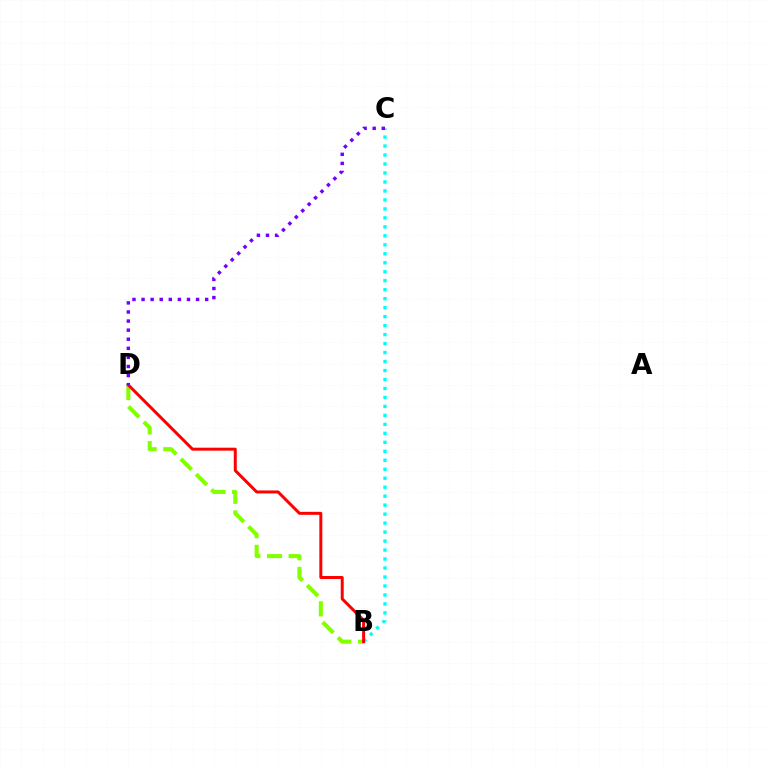{('B', 'D'): [{'color': '#84ff00', 'line_style': 'dashed', 'thickness': 2.94}, {'color': '#ff0000', 'line_style': 'solid', 'thickness': 2.14}], ('B', 'C'): [{'color': '#00fff6', 'line_style': 'dotted', 'thickness': 2.44}], ('C', 'D'): [{'color': '#7200ff', 'line_style': 'dotted', 'thickness': 2.47}]}